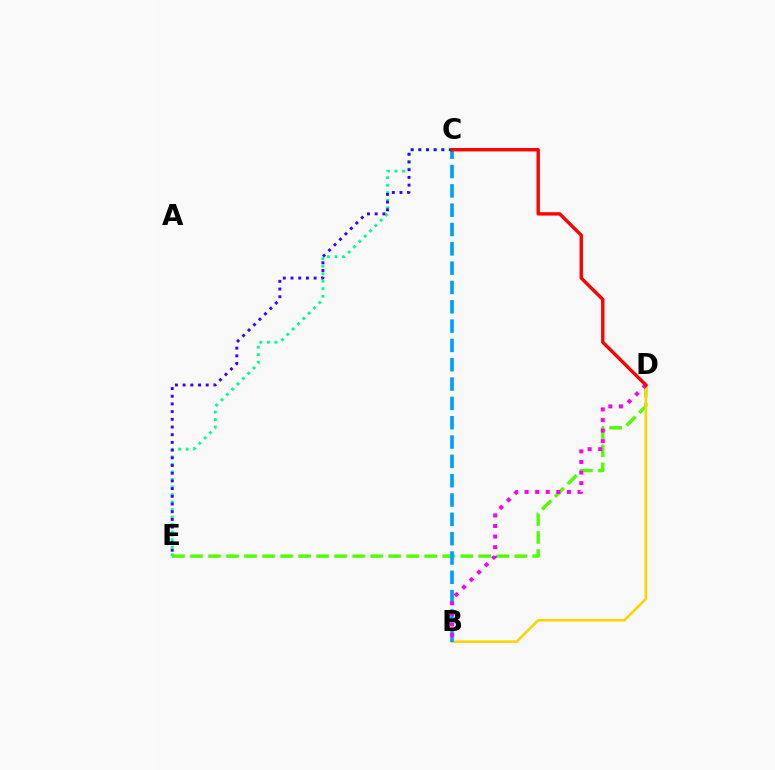{('D', 'E'): [{'color': '#4fff00', 'line_style': 'dashed', 'thickness': 2.45}], ('B', 'D'): [{'color': '#ffd500', 'line_style': 'solid', 'thickness': 1.88}, {'color': '#ff00ed', 'line_style': 'dotted', 'thickness': 2.88}], ('B', 'C'): [{'color': '#009eff', 'line_style': 'dashed', 'thickness': 2.62}], ('C', 'E'): [{'color': '#00ff86', 'line_style': 'dotted', 'thickness': 2.05}, {'color': '#3700ff', 'line_style': 'dotted', 'thickness': 2.09}], ('C', 'D'): [{'color': '#ff0000', 'line_style': 'solid', 'thickness': 2.43}]}